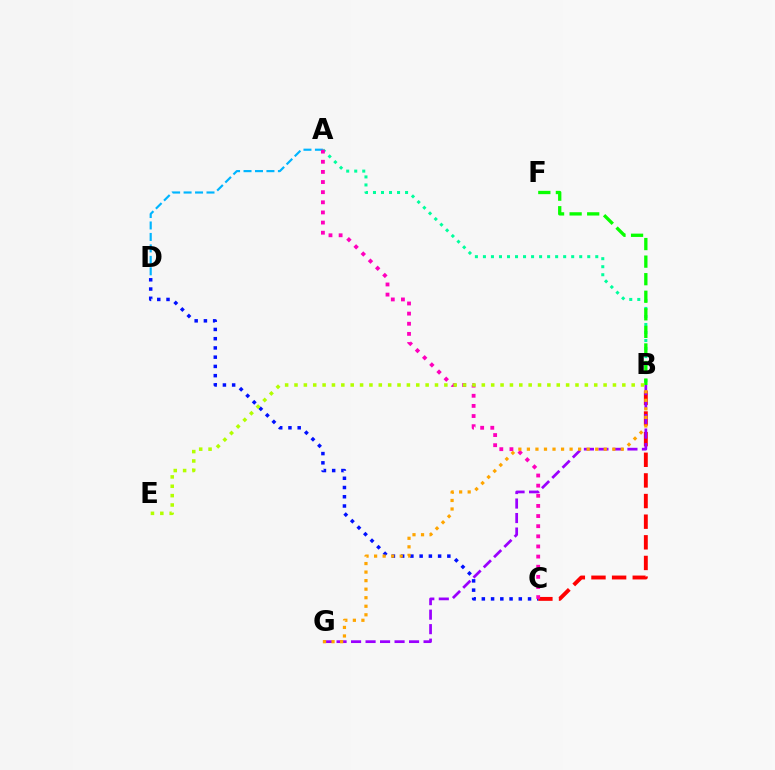{('B', 'C'): [{'color': '#ff0000', 'line_style': 'dashed', 'thickness': 2.8}], ('A', 'D'): [{'color': '#00b5ff', 'line_style': 'dashed', 'thickness': 1.56}], ('B', 'G'): [{'color': '#9b00ff', 'line_style': 'dashed', 'thickness': 1.97}, {'color': '#ffa500', 'line_style': 'dotted', 'thickness': 2.32}], ('C', 'D'): [{'color': '#0010ff', 'line_style': 'dotted', 'thickness': 2.51}], ('A', 'B'): [{'color': '#00ff9d', 'line_style': 'dotted', 'thickness': 2.18}], ('A', 'C'): [{'color': '#ff00bd', 'line_style': 'dotted', 'thickness': 2.75}], ('B', 'F'): [{'color': '#08ff00', 'line_style': 'dashed', 'thickness': 2.39}], ('B', 'E'): [{'color': '#b3ff00', 'line_style': 'dotted', 'thickness': 2.54}]}